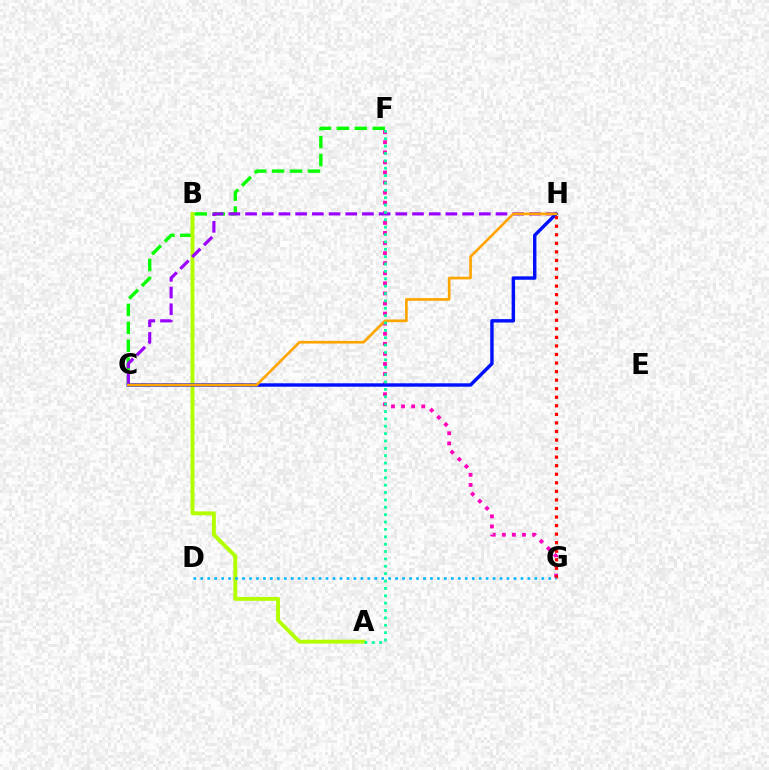{('C', 'F'): [{'color': '#08ff00', 'line_style': 'dashed', 'thickness': 2.44}], ('F', 'G'): [{'color': '#ff00bd', 'line_style': 'dotted', 'thickness': 2.74}], ('A', 'B'): [{'color': '#b3ff00', 'line_style': 'solid', 'thickness': 2.8}], ('C', 'H'): [{'color': '#9b00ff', 'line_style': 'dashed', 'thickness': 2.27}, {'color': '#0010ff', 'line_style': 'solid', 'thickness': 2.46}, {'color': '#ffa500', 'line_style': 'solid', 'thickness': 1.93}], ('G', 'H'): [{'color': '#ff0000', 'line_style': 'dotted', 'thickness': 2.32}], ('A', 'F'): [{'color': '#00ff9d', 'line_style': 'dotted', 'thickness': 2.0}], ('D', 'G'): [{'color': '#00b5ff', 'line_style': 'dotted', 'thickness': 1.89}]}